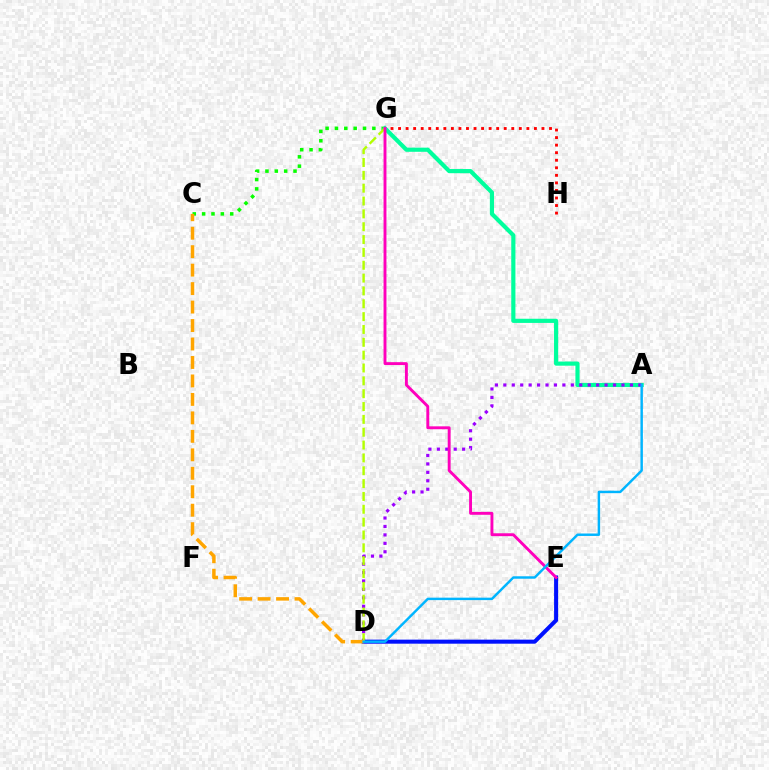{('C', 'G'): [{'color': '#08ff00', 'line_style': 'dotted', 'thickness': 2.54}], ('A', 'G'): [{'color': '#00ff9d', 'line_style': 'solid', 'thickness': 3.0}], ('A', 'D'): [{'color': '#9b00ff', 'line_style': 'dotted', 'thickness': 2.29}, {'color': '#00b5ff', 'line_style': 'solid', 'thickness': 1.76}], ('D', 'E'): [{'color': '#0010ff', 'line_style': 'solid', 'thickness': 2.91}], ('D', 'G'): [{'color': '#b3ff00', 'line_style': 'dashed', 'thickness': 1.74}], ('G', 'H'): [{'color': '#ff0000', 'line_style': 'dotted', 'thickness': 2.05}], ('C', 'D'): [{'color': '#ffa500', 'line_style': 'dashed', 'thickness': 2.51}], ('E', 'G'): [{'color': '#ff00bd', 'line_style': 'solid', 'thickness': 2.08}]}